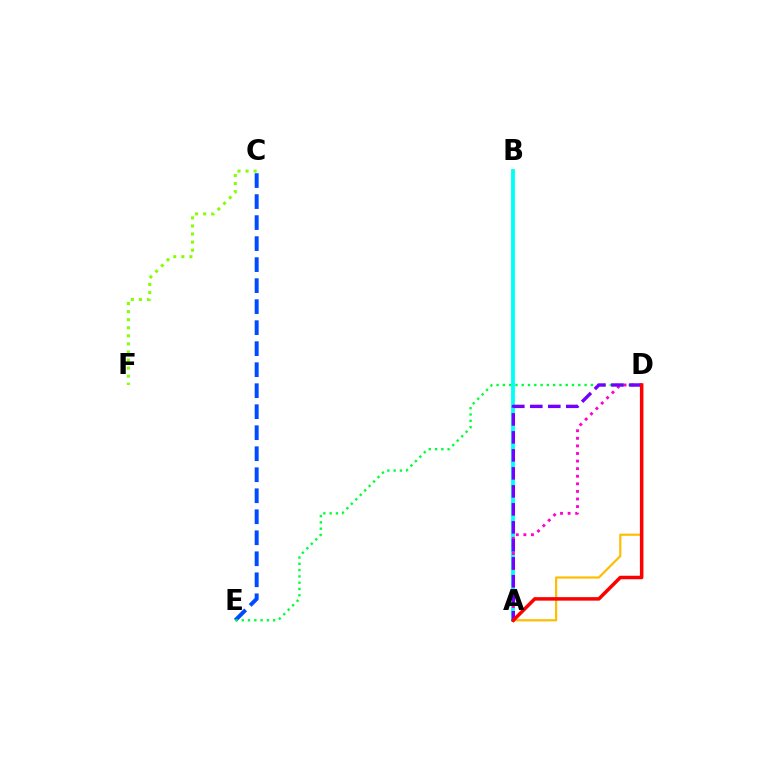{('C', 'E'): [{'color': '#004bff', 'line_style': 'dashed', 'thickness': 2.85}], ('D', 'E'): [{'color': '#00ff39', 'line_style': 'dotted', 'thickness': 1.71}], ('A', 'B'): [{'color': '#00fff6', 'line_style': 'solid', 'thickness': 2.75}], ('C', 'F'): [{'color': '#84ff00', 'line_style': 'dotted', 'thickness': 2.19}], ('A', 'D'): [{'color': '#ff00cf', 'line_style': 'dotted', 'thickness': 2.06}, {'color': '#ffbd00', 'line_style': 'solid', 'thickness': 1.57}, {'color': '#7200ff', 'line_style': 'dashed', 'thickness': 2.44}, {'color': '#ff0000', 'line_style': 'solid', 'thickness': 2.52}]}